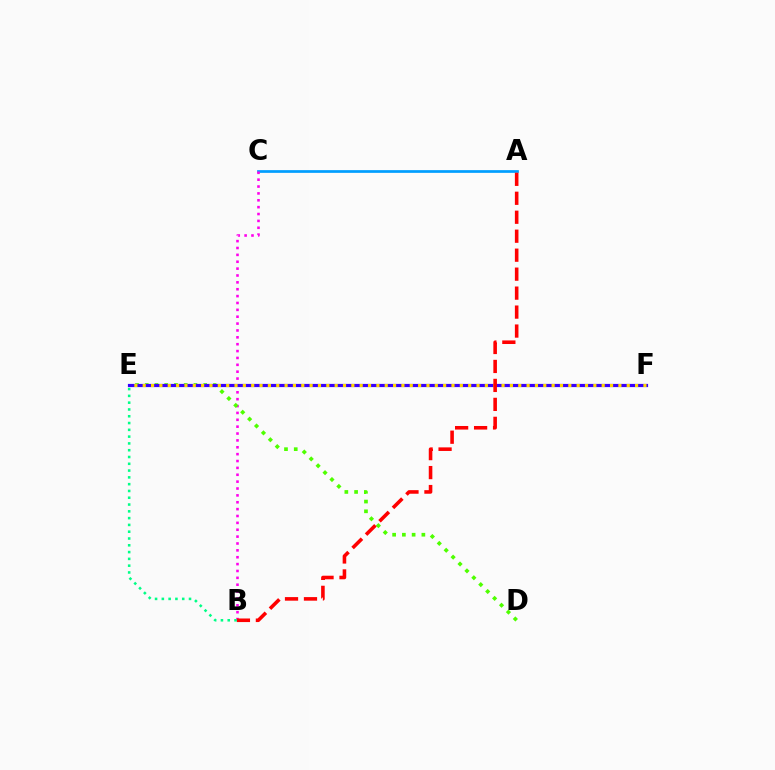{('A', 'C'): [{'color': '#009eff', 'line_style': 'solid', 'thickness': 1.96}], ('B', 'C'): [{'color': '#ff00ed', 'line_style': 'dotted', 'thickness': 1.87}], ('D', 'E'): [{'color': '#4fff00', 'line_style': 'dotted', 'thickness': 2.65}], ('E', 'F'): [{'color': '#3700ff', 'line_style': 'solid', 'thickness': 2.3}, {'color': '#ffd500', 'line_style': 'dotted', 'thickness': 2.27}], ('A', 'B'): [{'color': '#ff0000', 'line_style': 'dashed', 'thickness': 2.58}], ('B', 'E'): [{'color': '#00ff86', 'line_style': 'dotted', 'thickness': 1.85}]}